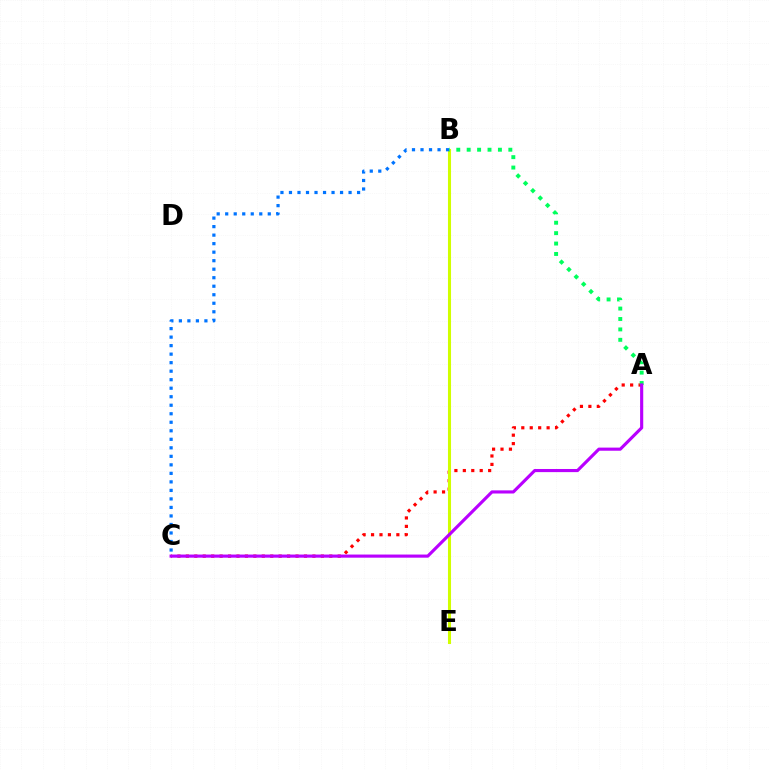{('A', 'C'): [{'color': '#ff0000', 'line_style': 'dotted', 'thickness': 2.29}, {'color': '#b900ff', 'line_style': 'solid', 'thickness': 2.26}], ('B', 'E'): [{'color': '#d1ff00', 'line_style': 'solid', 'thickness': 2.21}], ('B', 'C'): [{'color': '#0074ff', 'line_style': 'dotted', 'thickness': 2.31}], ('A', 'B'): [{'color': '#00ff5c', 'line_style': 'dotted', 'thickness': 2.83}]}